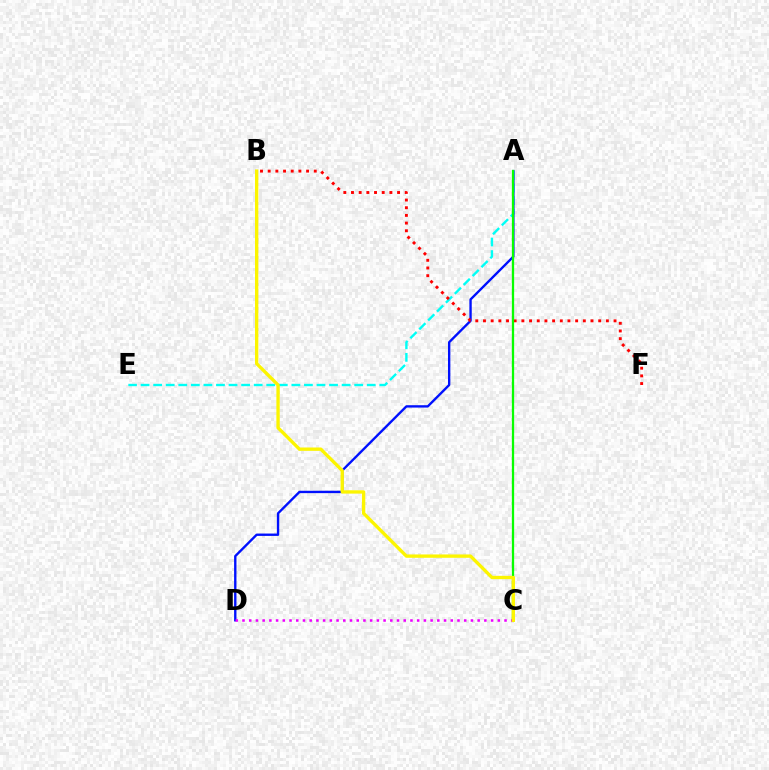{('A', 'E'): [{'color': '#00fff6', 'line_style': 'dashed', 'thickness': 1.71}], ('A', 'D'): [{'color': '#0010ff', 'line_style': 'solid', 'thickness': 1.7}], ('B', 'F'): [{'color': '#ff0000', 'line_style': 'dotted', 'thickness': 2.09}], ('A', 'C'): [{'color': '#08ff00', 'line_style': 'solid', 'thickness': 1.64}], ('C', 'D'): [{'color': '#ee00ff', 'line_style': 'dotted', 'thickness': 1.83}], ('B', 'C'): [{'color': '#fcf500', 'line_style': 'solid', 'thickness': 2.4}]}